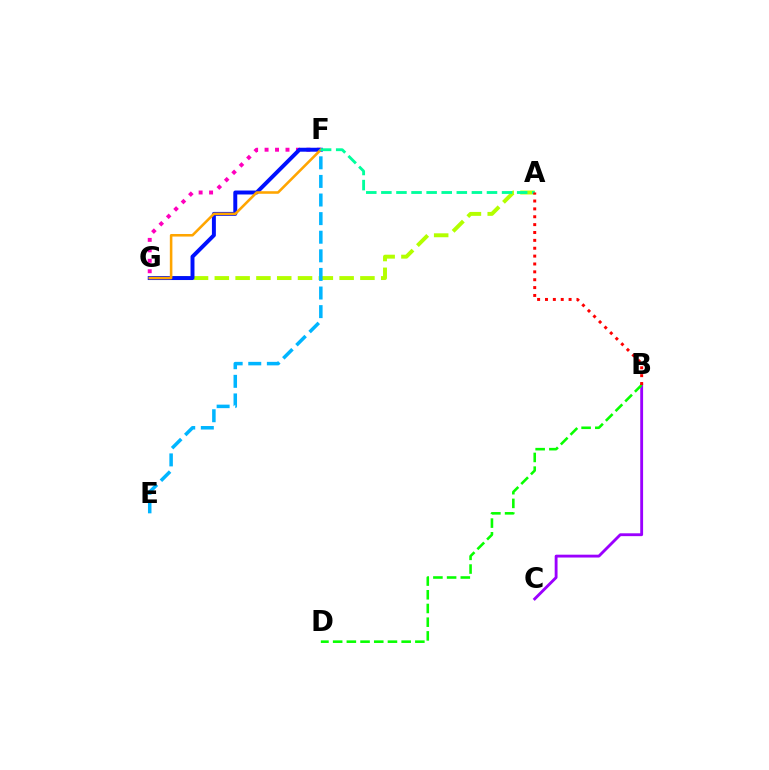{('A', 'G'): [{'color': '#b3ff00', 'line_style': 'dashed', 'thickness': 2.83}], ('F', 'G'): [{'color': '#ff00bd', 'line_style': 'dotted', 'thickness': 2.84}, {'color': '#0010ff', 'line_style': 'solid', 'thickness': 2.84}, {'color': '#ffa500', 'line_style': 'solid', 'thickness': 1.84}], ('B', 'C'): [{'color': '#9b00ff', 'line_style': 'solid', 'thickness': 2.05}], ('B', 'D'): [{'color': '#08ff00', 'line_style': 'dashed', 'thickness': 1.86}], ('E', 'F'): [{'color': '#00b5ff', 'line_style': 'dashed', 'thickness': 2.53}], ('A', 'F'): [{'color': '#00ff9d', 'line_style': 'dashed', 'thickness': 2.05}], ('A', 'B'): [{'color': '#ff0000', 'line_style': 'dotted', 'thickness': 2.14}]}